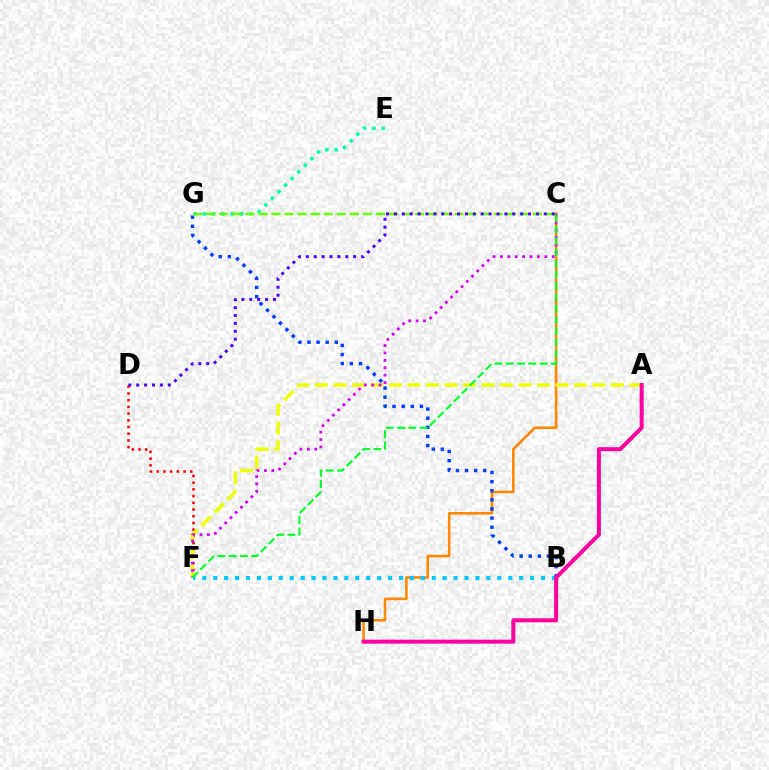{('C', 'H'): [{'color': '#ff8800', 'line_style': 'solid', 'thickness': 1.86}], ('B', 'G'): [{'color': '#003fff', 'line_style': 'dotted', 'thickness': 2.48}], ('D', 'F'): [{'color': '#ff0000', 'line_style': 'dotted', 'thickness': 1.82}], ('B', 'F'): [{'color': '#00c7ff', 'line_style': 'dotted', 'thickness': 2.97}], ('A', 'F'): [{'color': '#eeff00', 'line_style': 'dashed', 'thickness': 2.51}], ('C', 'F'): [{'color': '#d600ff', 'line_style': 'dotted', 'thickness': 2.01}, {'color': '#00ff27', 'line_style': 'dashed', 'thickness': 1.53}], ('A', 'H'): [{'color': '#ff00a0', 'line_style': 'solid', 'thickness': 2.88}], ('E', 'G'): [{'color': '#00ffaf', 'line_style': 'dotted', 'thickness': 2.53}], ('C', 'G'): [{'color': '#66ff00', 'line_style': 'dashed', 'thickness': 1.78}], ('C', 'D'): [{'color': '#4f00ff', 'line_style': 'dotted', 'thickness': 2.14}]}